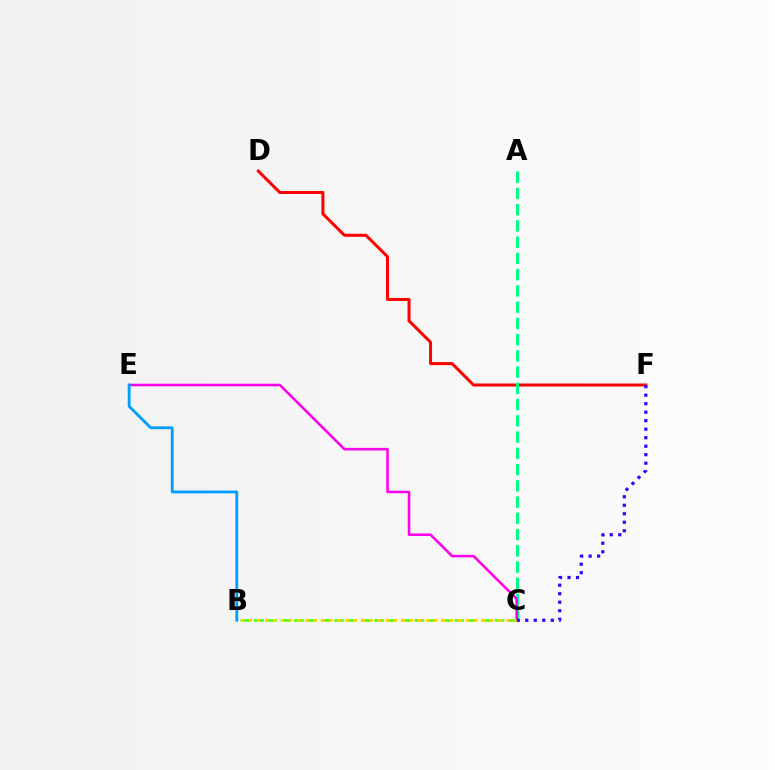{('D', 'F'): [{'color': '#ff0000', 'line_style': 'solid', 'thickness': 2.16}], ('A', 'C'): [{'color': '#00ff86', 'line_style': 'dashed', 'thickness': 2.21}], ('B', 'C'): [{'color': '#4fff00', 'line_style': 'dashed', 'thickness': 1.82}, {'color': '#ffd500', 'line_style': 'dotted', 'thickness': 2.19}], ('C', 'E'): [{'color': '#ff00ed', 'line_style': 'solid', 'thickness': 1.85}], ('C', 'F'): [{'color': '#3700ff', 'line_style': 'dotted', 'thickness': 2.31}], ('B', 'E'): [{'color': '#009eff', 'line_style': 'solid', 'thickness': 2.03}]}